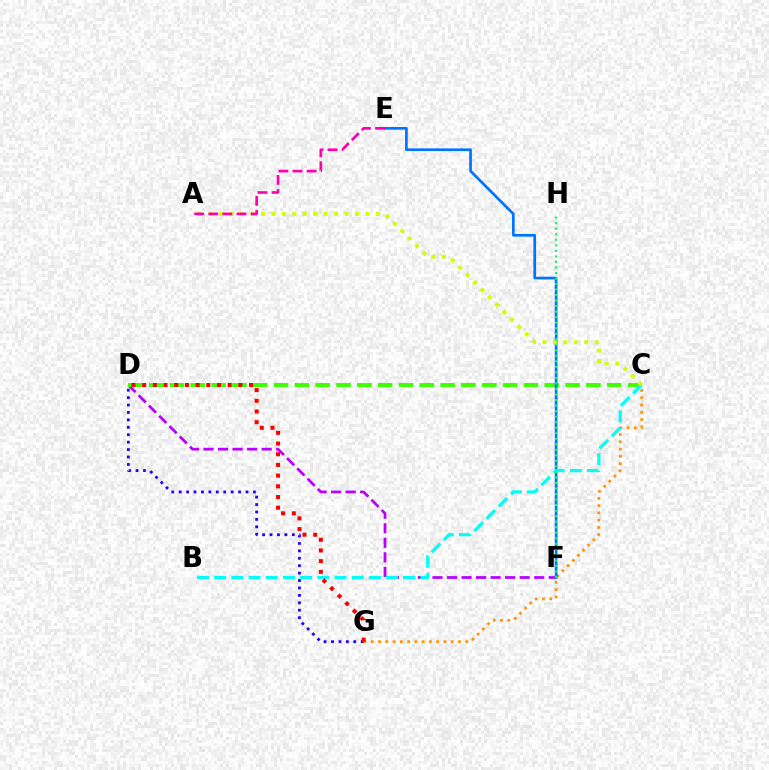{('D', 'F'): [{'color': '#b900ff', 'line_style': 'dashed', 'thickness': 1.97}], ('C', 'D'): [{'color': '#3dff00', 'line_style': 'dashed', 'thickness': 2.83}], ('C', 'G'): [{'color': '#ff9400', 'line_style': 'dotted', 'thickness': 1.97}], ('E', 'F'): [{'color': '#0074ff', 'line_style': 'solid', 'thickness': 1.94}], ('B', 'C'): [{'color': '#00fff6', 'line_style': 'dashed', 'thickness': 2.33}], ('A', 'C'): [{'color': '#d1ff00', 'line_style': 'dotted', 'thickness': 2.84}], ('D', 'G'): [{'color': '#2500ff', 'line_style': 'dotted', 'thickness': 2.02}, {'color': '#ff0000', 'line_style': 'dotted', 'thickness': 2.9}], ('A', 'E'): [{'color': '#ff00ac', 'line_style': 'dashed', 'thickness': 1.92}], ('F', 'H'): [{'color': '#00ff5c', 'line_style': 'dotted', 'thickness': 1.5}]}